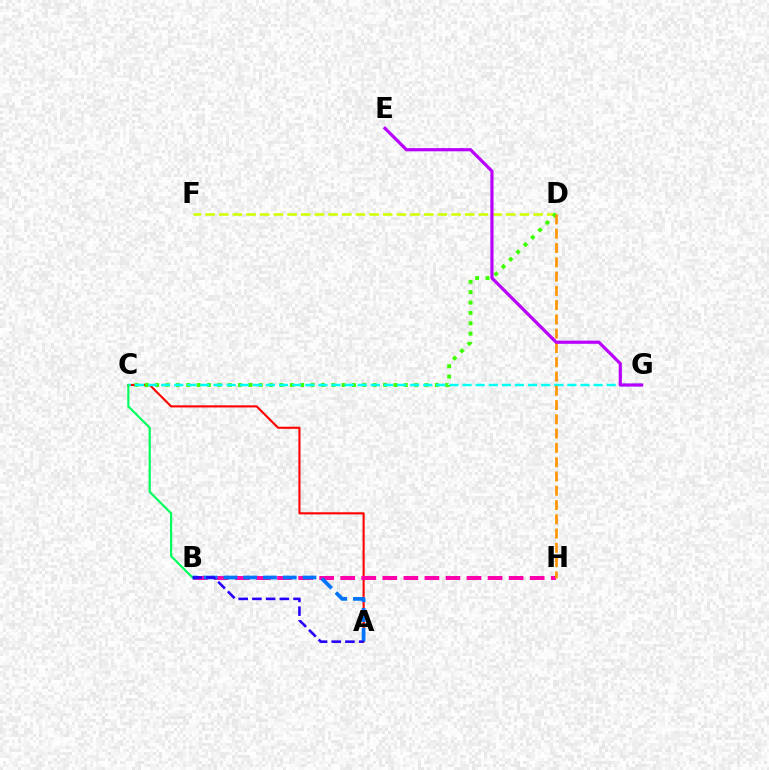{('A', 'C'): [{'color': '#ff0000', 'line_style': 'solid', 'thickness': 1.52}], ('D', 'F'): [{'color': '#d1ff00', 'line_style': 'dashed', 'thickness': 1.86}], ('B', 'H'): [{'color': '#ff00ac', 'line_style': 'dashed', 'thickness': 2.86}], ('A', 'B'): [{'color': '#0074ff', 'line_style': 'dashed', 'thickness': 2.69}, {'color': '#2500ff', 'line_style': 'dashed', 'thickness': 1.86}], ('C', 'D'): [{'color': '#3dff00', 'line_style': 'dotted', 'thickness': 2.81}], ('C', 'G'): [{'color': '#00fff6', 'line_style': 'dashed', 'thickness': 1.78}], ('D', 'H'): [{'color': '#ff9400', 'line_style': 'dashed', 'thickness': 1.94}], ('B', 'C'): [{'color': '#00ff5c', 'line_style': 'solid', 'thickness': 1.55}], ('E', 'G'): [{'color': '#b900ff', 'line_style': 'solid', 'thickness': 2.29}]}